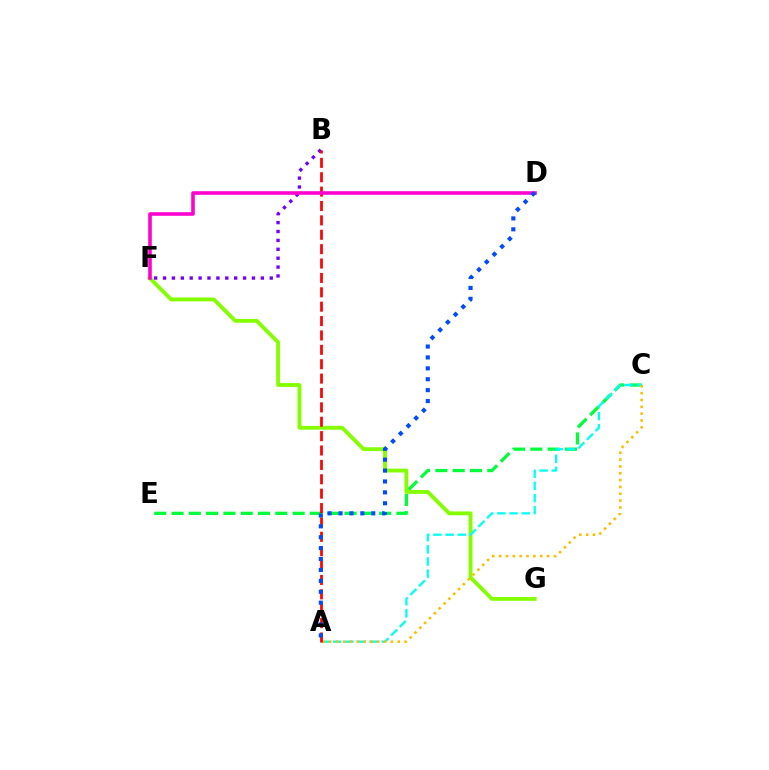{('C', 'E'): [{'color': '#00ff39', 'line_style': 'dashed', 'thickness': 2.35}], ('B', 'F'): [{'color': '#7200ff', 'line_style': 'dotted', 'thickness': 2.42}], ('F', 'G'): [{'color': '#84ff00', 'line_style': 'solid', 'thickness': 2.76}], ('A', 'C'): [{'color': '#00fff6', 'line_style': 'dashed', 'thickness': 1.65}, {'color': '#ffbd00', 'line_style': 'dotted', 'thickness': 1.86}], ('A', 'B'): [{'color': '#ff0000', 'line_style': 'dashed', 'thickness': 1.95}], ('D', 'F'): [{'color': '#ff00cf', 'line_style': 'solid', 'thickness': 2.58}], ('A', 'D'): [{'color': '#004bff', 'line_style': 'dotted', 'thickness': 2.96}]}